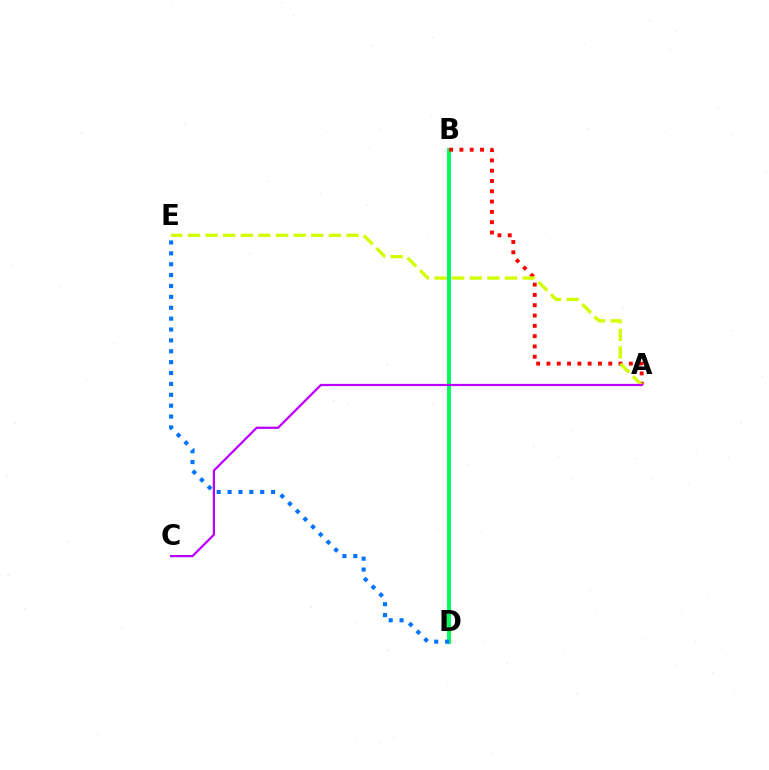{('B', 'D'): [{'color': '#00ff5c', 'line_style': 'solid', 'thickness': 2.83}], ('D', 'E'): [{'color': '#0074ff', 'line_style': 'dotted', 'thickness': 2.96}], ('A', 'B'): [{'color': '#ff0000', 'line_style': 'dotted', 'thickness': 2.8}], ('A', 'E'): [{'color': '#d1ff00', 'line_style': 'dashed', 'thickness': 2.39}], ('A', 'C'): [{'color': '#b900ff', 'line_style': 'solid', 'thickness': 1.61}]}